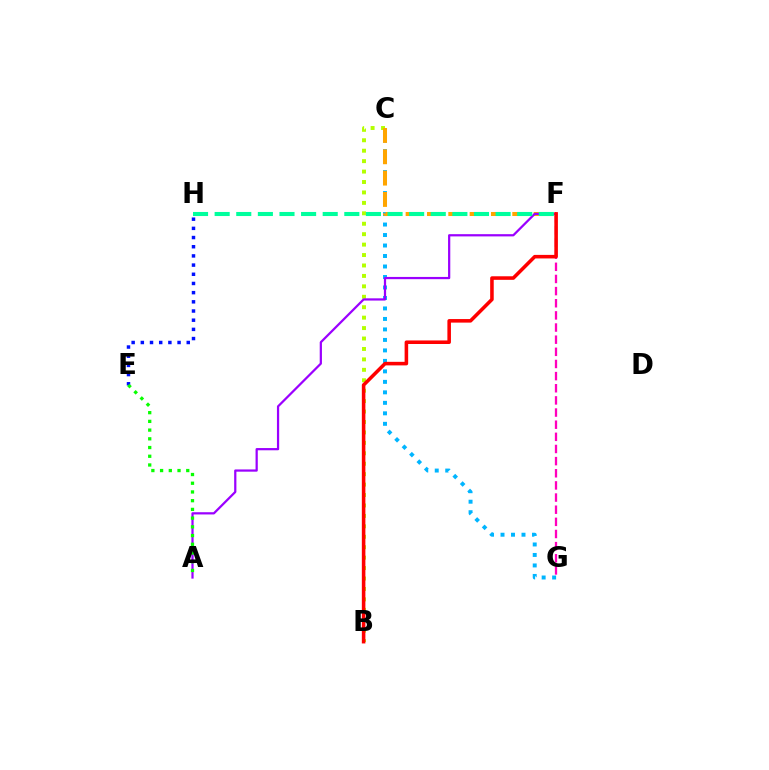{('C', 'G'): [{'color': '#00b5ff', 'line_style': 'dotted', 'thickness': 2.85}], ('B', 'C'): [{'color': '#b3ff00', 'line_style': 'dotted', 'thickness': 2.83}], ('C', 'F'): [{'color': '#ffa500', 'line_style': 'dashed', 'thickness': 2.9}], ('F', 'G'): [{'color': '#ff00bd', 'line_style': 'dashed', 'thickness': 1.65}], ('A', 'F'): [{'color': '#9b00ff', 'line_style': 'solid', 'thickness': 1.61}], ('F', 'H'): [{'color': '#00ff9d', 'line_style': 'dashed', 'thickness': 2.94}], ('B', 'F'): [{'color': '#ff0000', 'line_style': 'solid', 'thickness': 2.56}], ('E', 'H'): [{'color': '#0010ff', 'line_style': 'dotted', 'thickness': 2.5}], ('A', 'E'): [{'color': '#08ff00', 'line_style': 'dotted', 'thickness': 2.37}]}